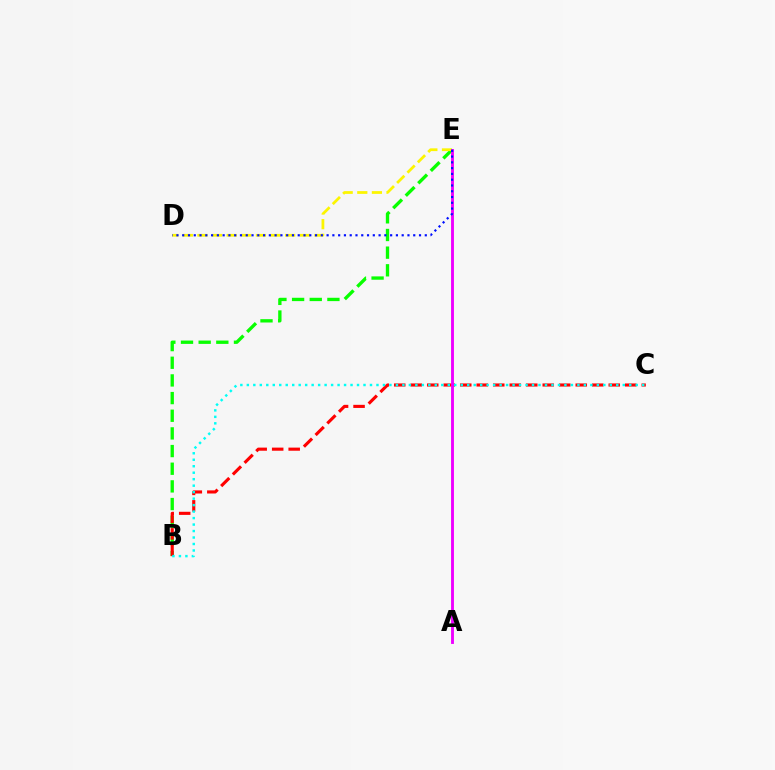{('B', 'E'): [{'color': '#08ff00', 'line_style': 'dashed', 'thickness': 2.4}], ('B', 'C'): [{'color': '#ff0000', 'line_style': 'dashed', 'thickness': 2.24}, {'color': '#00fff6', 'line_style': 'dotted', 'thickness': 1.76}], ('D', 'E'): [{'color': '#fcf500', 'line_style': 'dashed', 'thickness': 1.99}, {'color': '#0010ff', 'line_style': 'dotted', 'thickness': 1.57}], ('A', 'E'): [{'color': '#ee00ff', 'line_style': 'solid', 'thickness': 2.07}]}